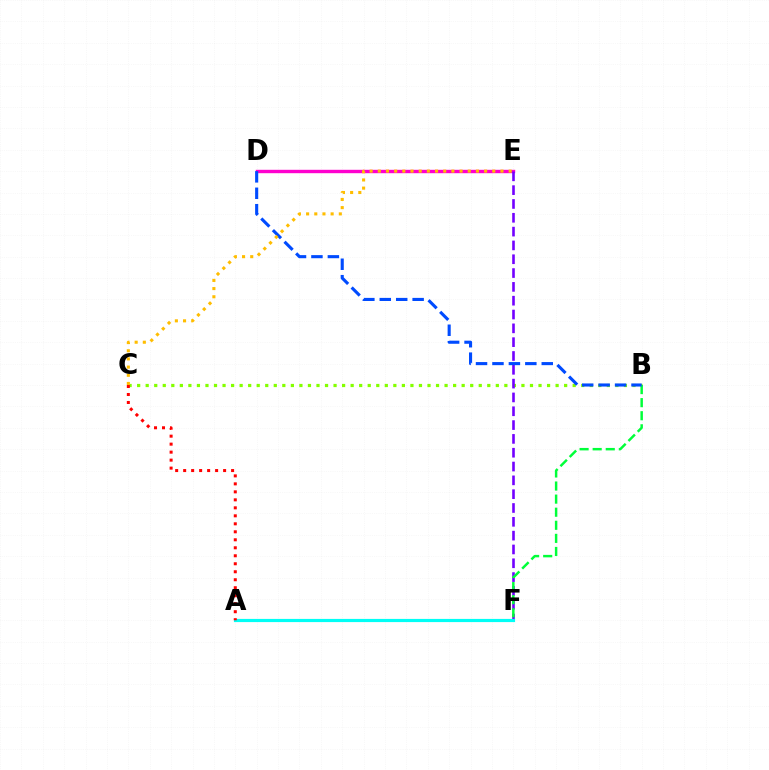{('D', 'E'): [{'color': '#ff00cf', 'line_style': 'solid', 'thickness': 2.45}], ('B', 'C'): [{'color': '#84ff00', 'line_style': 'dotted', 'thickness': 2.32}], ('E', 'F'): [{'color': '#7200ff', 'line_style': 'dashed', 'thickness': 1.88}], ('B', 'F'): [{'color': '#00ff39', 'line_style': 'dashed', 'thickness': 1.78}], ('A', 'F'): [{'color': '#00fff6', 'line_style': 'solid', 'thickness': 2.29}], ('A', 'C'): [{'color': '#ff0000', 'line_style': 'dotted', 'thickness': 2.17}], ('B', 'D'): [{'color': '#004bff', 'line_style': 'dashed', 'thickness': 2.23}], ('C', 'E'): [{'color': '#ffbd00', 'line_style': 'dotted', 'thickness': 2.22}]}